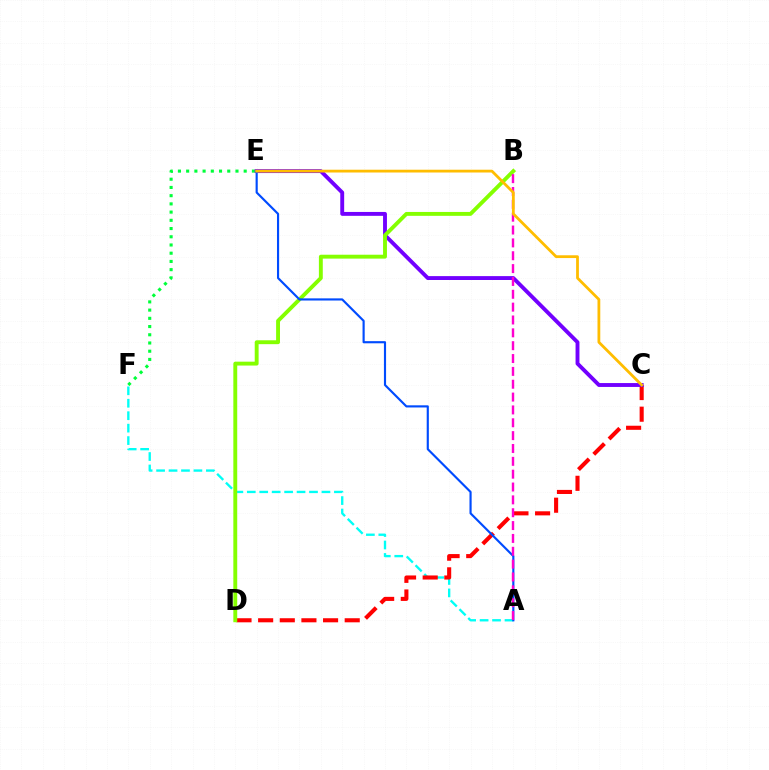{('A', 'F'): [{'color': '#00fff6', 'line_style': 'dashed', 'thickness': 1.69}], ('C', 'D'): [{'color': '#ff0000', 'line_style': 'dashed', 'thickness': 2.94}], ('E', 'F'): [{'color': '#00ff39', 'line_style': 'dotted', 'thickness': 2.23}], ('C', 'E'): [{'color': '#7200ff', 'line_style': 'solid', 'thickness': 2.8}, {'color': '#ffbd00', 'line_style': 'solid', 'thickness': 2.01}], ('B', 'D'): [{'color': '#84ff00', 'line_style': 'solid', 'thickness': 2.8}], ('A', 'E'): [{'color': '#004bff', 'line_style': 'solid', 'thickness': 1.55}], ('A', 'B'): [{'color': '#ff00cf', 'line_style': 'dashed', 'thickness': 1.75}]}